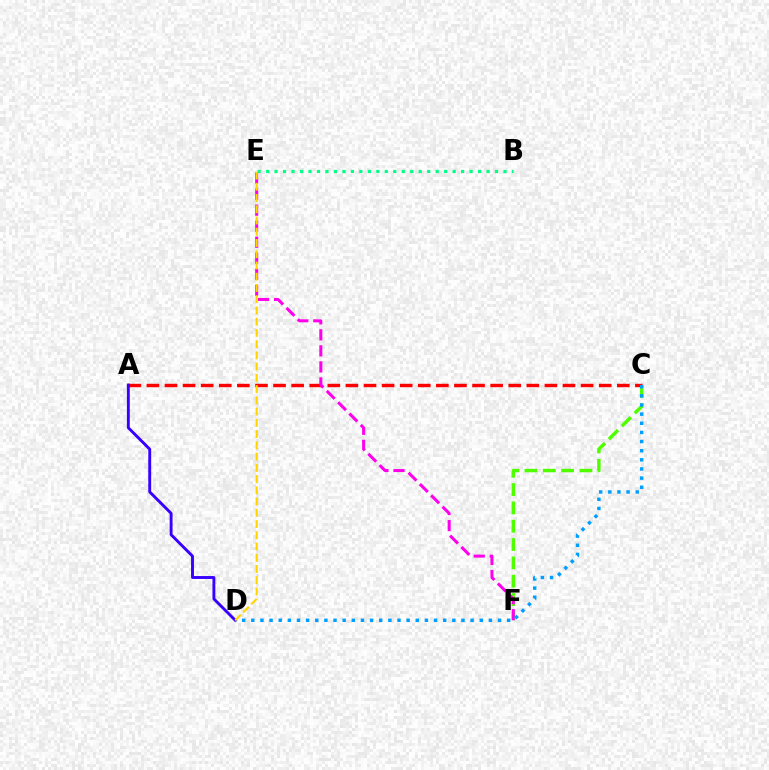{('C', 'F'): [{'color': '#4fff00', 'line_style': 'dashed', 'thickness': 2.49}], ('A', 'C'): [{'color': '#ff0000', 'line_style': 'dashed', 'thickness': 2.46}], ('B', 'E'): [{'color': '#00ff86', 'line_style': 'dotted', 'thickness': 2.3}], ('E', 'F'): [{'color': '#ff00ed', 'line_style': 'dashed', 'thickness': 2.18}], ('A', 'D'): [{'color': '#3700ff', 'line_style': 'solid', 'thickness': 2.09}], ('C', 'D'): [{'color': '#009eff', 'line_style': 'dotted', 'thickness': 2.48}], ('D', 'E'): [{'color': '#ffd500', 'line_style': 'dashed', 'thickness': 1.53}]}